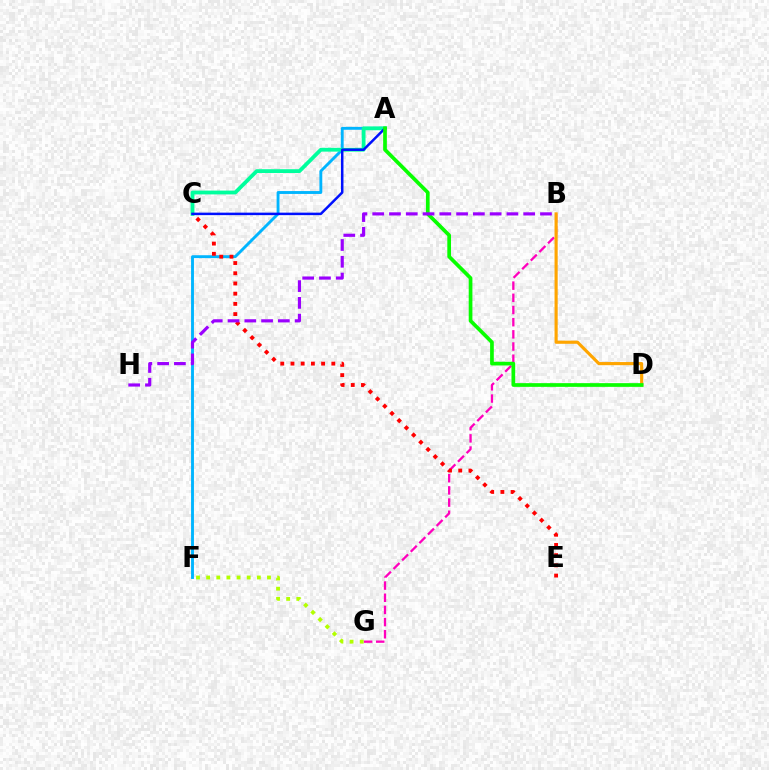{('A', 'F'): [{'color': '#00b5ff', 'line_style': 'solid', 'thickness': 2.07}], ('A', 'C'): [{'color': '#00ff9d', 'line_style': 'solid', 'thickness': 2.74}, {'color': '#0010ff', 'line_style': 'solid', 'thickness': 1.8}], ('B', 'G'): [{'color': '#ff00bd', 'line_style': 'dashed', 'thickness': 1.65}], ('B', 'D'): [{'color': '#ffa500', 'line_style': 'solid', 'thickness': 2.26}], ('F', 'G'): [{'color': '#b3ff00', 'line_style': 'dotted', 'thickness': 2.76}], ('A', 'D'): [{'color': '#08ff00', 'line_style': 'solid', 'thickness': 2.66}], ('C', 'E'): [{'color': '#ff0000', 'line_style': 'dotted', 'thickness': 2.77}], ('B', 'H'): [{'color': '#9b00ff', 'line_style': 'dashed', 'thickness': 2.28}]}